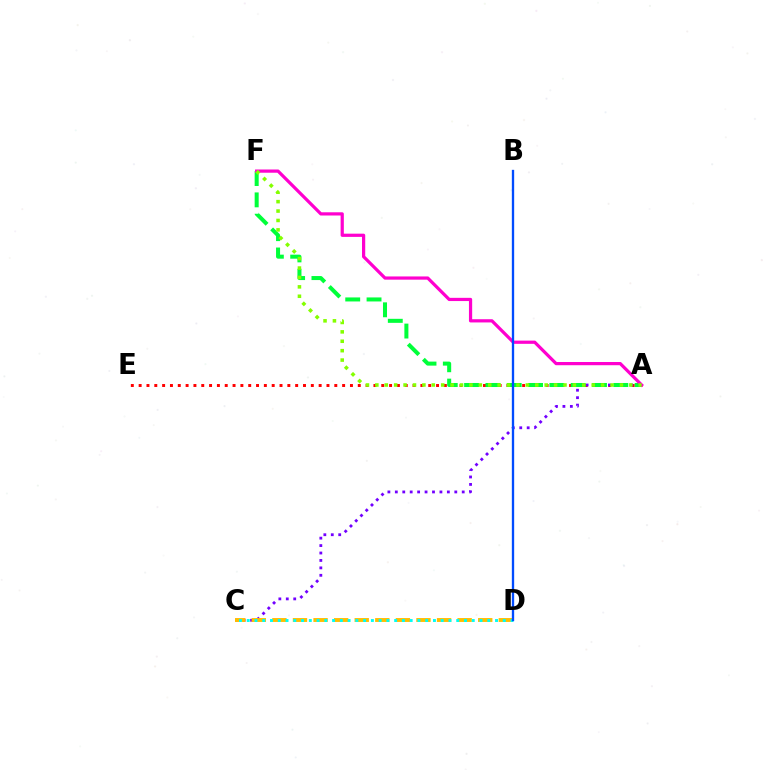{('A', 'E'): [{'color': '#ff0000', 'line_style': 'dotted', 'thickness': 2.13}], ('A', 'C'): [{'color': '#7200ff', 'line_style': 'dotted', 'thickness': 2.02}], ('C', 'D'): [{'color': '#ffbd00', 'line_style': 'dashed', 'thickness': 2.8}, {'color': '#00fff6', 'line_style': 'dotted', 'thickness': 2.11}], ('A', 'F'): [{'color': '#00ff39', 'line_style': 'dashed', 'thickness': 2.9}, {'color': '#ff00cf', 'line_style': 'solid', 'thickness': 2.32}, {'color': '#84ff00', 'line_style': 'dotted', 'thickness': 2.56}], ('B', 'D'): [{'color': '#004bff', 'line_style': 'solid', 'thickness': 1.68}]}